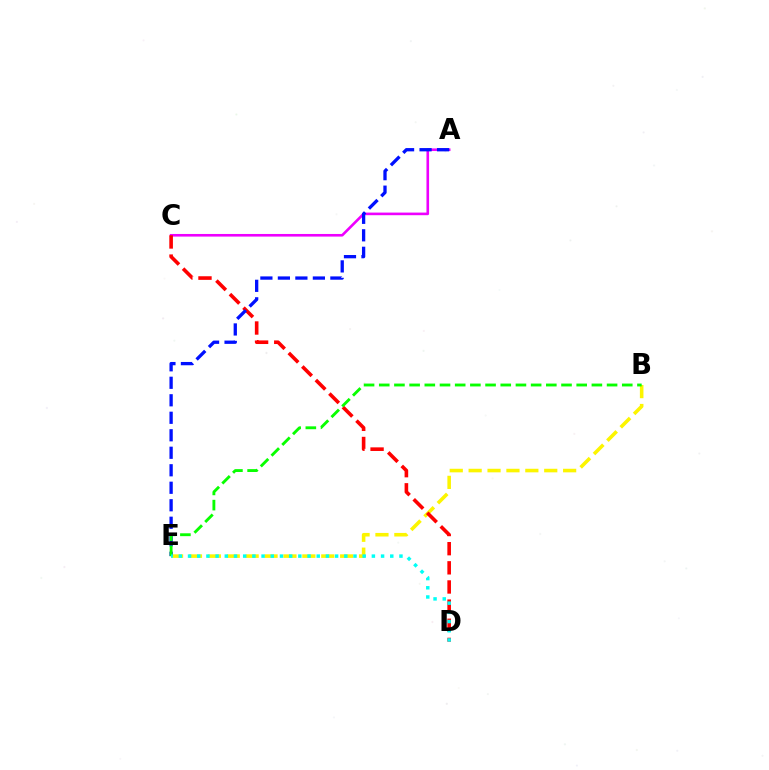{('A', 'C'): [{'color': '#ee00ff', 'line_style': 'solid', 'thickness': 1.88}], ('B', 'E'): [{'color': '#fcf500', 'line_style': 'dashed', 'thickness': 2.57}, {'color': '#08ff00', 'line_style': 'dashed', 'thickness': 2.06}], ('C', 'D'): [{'color': '#ff0000', 'line_style': 'dashed', 'thickness': 2.6}], ('A', 'E'): [{'color': '#0010ff', 'line_style': 'dashed', 'thickness': 2.38}], ('D', 'E'): [{'color': '#00fff6', 'line_style': 'dotted', 'thickness': 2.5}]}